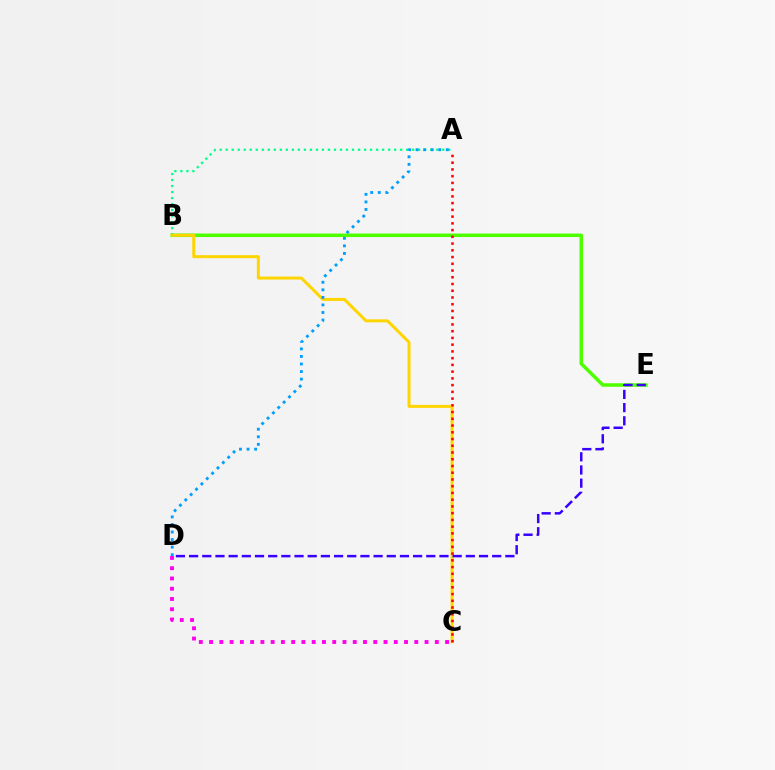{('A', 'B'): [{'color': '#00ff86', 'line_style': 'dotted', 'thickness': 1.63}], ('B', 'E'): [{'color': '#4fff00', 'line_style': 'solid', 'thickness': 2.53}], ('B', 'C'): [{'color': '#ffd500', 'line_style': 'solid', 'thickness': 2.15}], ('A', 'D'): [{'color': '#009eff', 'line_style': 'dotted', 'thickness': 2.05}], ('A', 'C'): [{'color': '#ff0000', 'line_style': 'dotted', 'thickness': 1.83}], ('C', 'D'): [{'color': '#ff00ed', 'line_style': 'dotted', 'thickness': 2.79}], ('D', 'E'): [{'color': '#3700ff', 'line_style': 'dashed', 'thickness': 1.79}]}